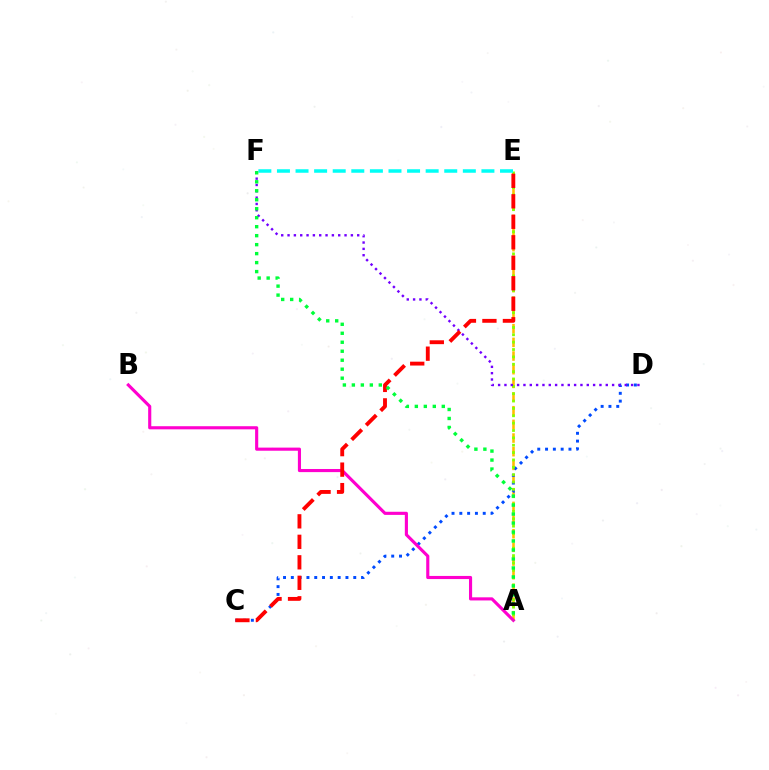{('A', 'E'): [{'color': '#ffbd00', 'line_style': 'dashed', 'thickness': 1.86}, {'color': '#84ff00', 'line_style': 'dotted', 'thickness': 2.0}], ('C', 'D'): [{'color': '#004bff', 'line_style': 'dotted', 'thickness': 2.12}], ('A', 'B'): [{'color': '#ff00cf', 'line_style': 'solid', 'thickness': 2.25}], ('D', 'F'): [{'color': '#7200ff', 'line_style': 'dotted', 'thickness': 1.72}], ('C', 'E'): [{'color': '#ff0000', 'line_style': 'dashed', 'thickness': 2.78}], ('E', 'F'): [{'color': '#00fff6', 'line_style': 'dashed', 'thickness': 2.53}], ('A', 'F'): [{'color': '#00ff39', 'line_style': 'dotted', 'thickness': 2.44}]}